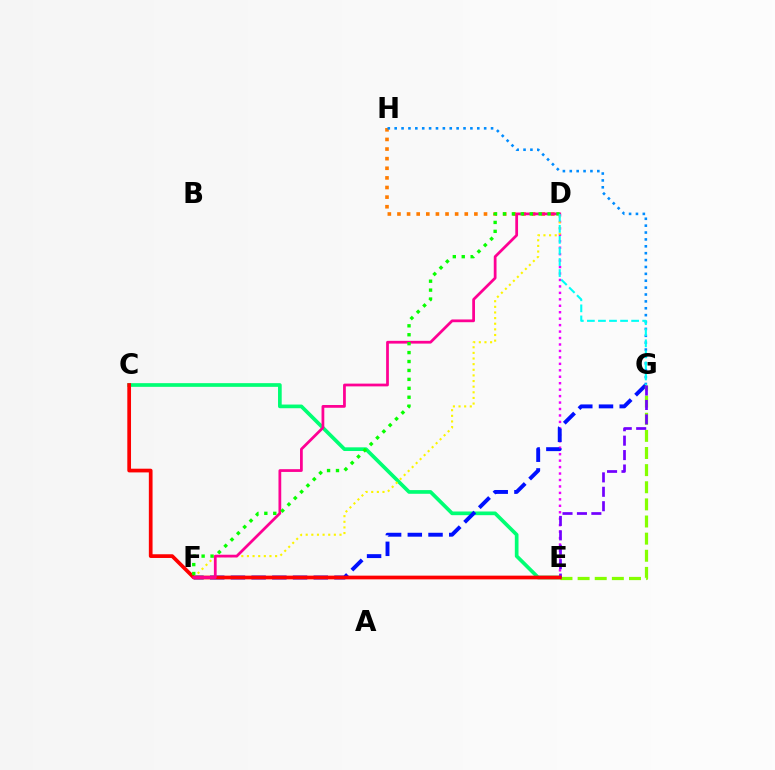{('D', 'E'): [{'color': '#ee00ff', 'line_style': 'dotted', 'thickness': 1.75}], ('D', 'H'): [{'color': '#ff7c00', 'line_style': 'dotted', 'thickness': 2.61}], ('C', 'E'): [{'color': '#00ff74', 'line_style': 'solid', 'thickness': 2.65}, {'color': '#ff0000', 'line_style': 'solid', 'thickness': 2.67}], ('F', 'G'): [{'color': '#0010ff', 'line_style': 'dashed', 'thickness': 2.81}], ('E', 'G'): [{'color': '#84ff00', 'line_style': 'dashed', 'thickness': 2.33}, {'color': '#7200ff', 'line_style': 'dashed', 'thickness': 1.96}], ('D', 'F'): [{'color': '#fcf500', 'line_style': 'dotted', 'thickness': 1.53}, {'color': '#ff0094', 'line_style': 'solid', 'thickness': 1.99}, {'color': '#08ff00', 'line_style': 'dotted', 'thickness': 2.43}], ('G', 'H'): [{'color': '#008cff', 'line_style': 'dotted', 'thickness': 1.87}], ('D', 'G'): [{'color': '#00fff6', 'line_style': 'dashed', 'thickness': 1.5}]}